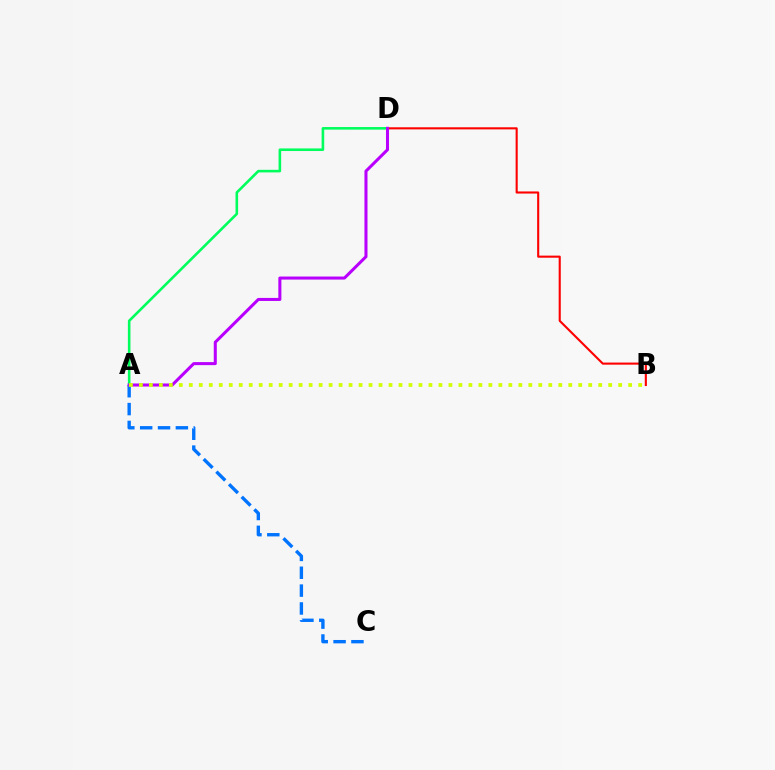{('A', 'C'): [{'color': '#0074ff', 'line_style': 'dashed', 'thickness': 2.43}], ('B', 'D'): [{'color': '#ff0000', 'line_style': 'solid', 'thickness': 1.51}], ('A', 'D'): [{'color': '#00ff5c', 'line_style': 'solid', 'thickness': 1.86}, {'color': '#b900ff', 'line_style': 'solid', 'thickness': 2.19}], ('A', 'B'): [{'color': '#d1ff00', 'line_style': 'dotted', 'thickness': 2.71}]}